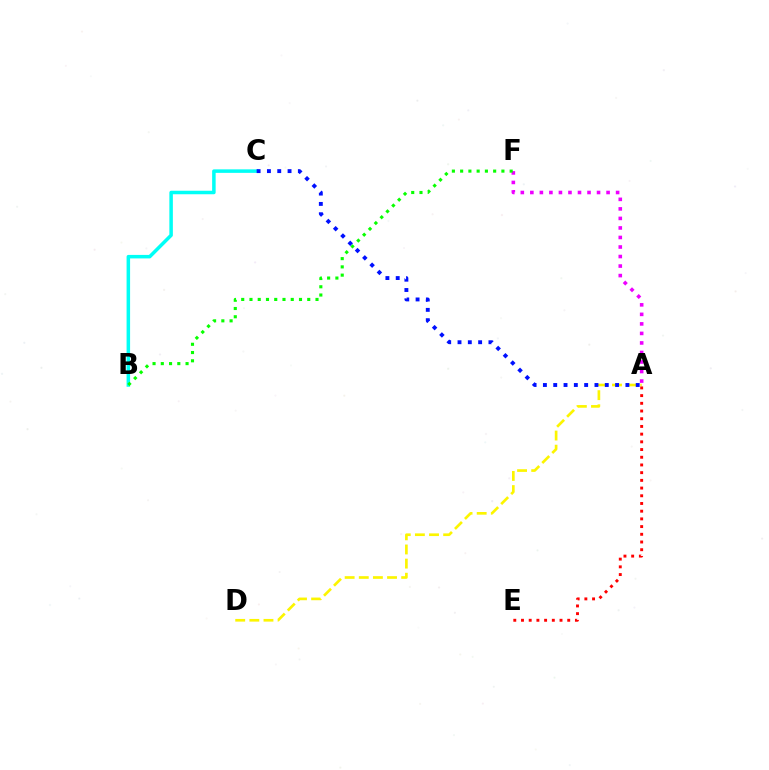{('B', 'C'): [{'color': '#00fff6', 'line_style': 'solid', 'thickness': 2.53}], ('A', 'F'): [{'color': '#ee00ff', 'line_style': 'dotted', 'thickness': 2.59}], ('A', 'D'): [{'color': '#fcf500', 'line_style': 'dashed', 'thickness': 1.92}], ('A', 'E'): [{'color': '#ff0000', 'line_style': 'dotted', 'thickness': 2.09}], ('B', 'F'): [{'color': '#08ff00', 'line_style': 'dotted', 'thickness': 2.24}], ('A', 'C'): [{'color': '#0010ff', 'line_style': 'dotted', 'thickness': 2.8}]}